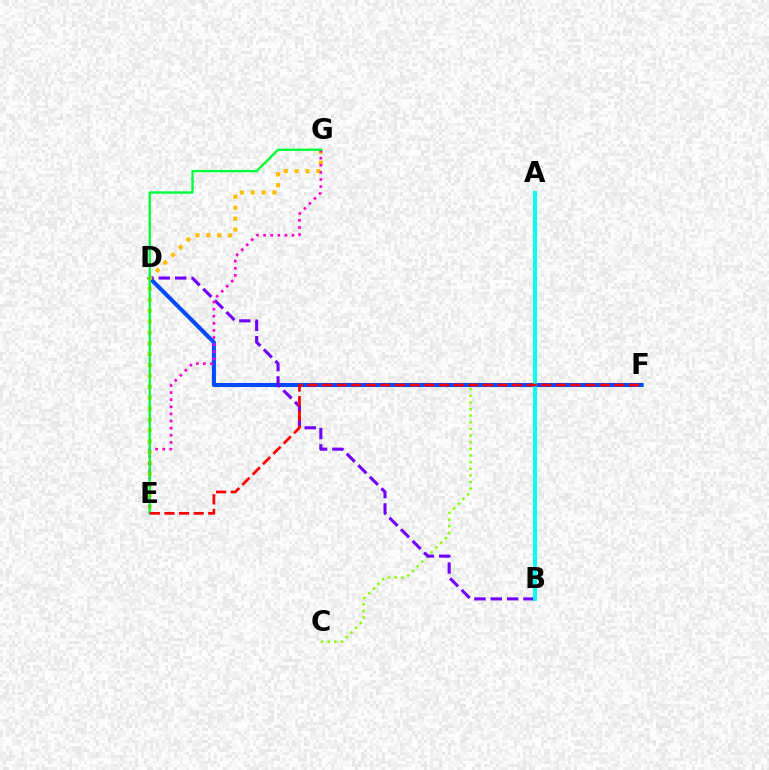{('C', 'F'): [{'color': '#84ff00', 'line_style': 'dotted', 'thickness': 1.8}], ('D', 'F'): [{'color': '#004bff', 'line_style': 'solid', 'thickness': 2.92}], ('B', 'D'): [{'color': '#7200ff', 'line_style': 'dashed', 'thickness': 2.22}], ('E', 'G'): [{'color': '#ffbd00', 'line_style': 'dotted', 'thickness': 2.96}, {'color': '#ff00cf', 'line_style': 'dotted', 'thickness': 1.93}, {'color': '#00ff39', 'line_style': 'solid', 'thickness': 1.71}], ('A', 'B'): [{'color': '#00fff6', 'line_style': 'solid', 'thickness': 2.83}], ('E', 'F'): [{'color': '#ff0000', 'line_style': 'dashed', 'thickness': 1.99}]}